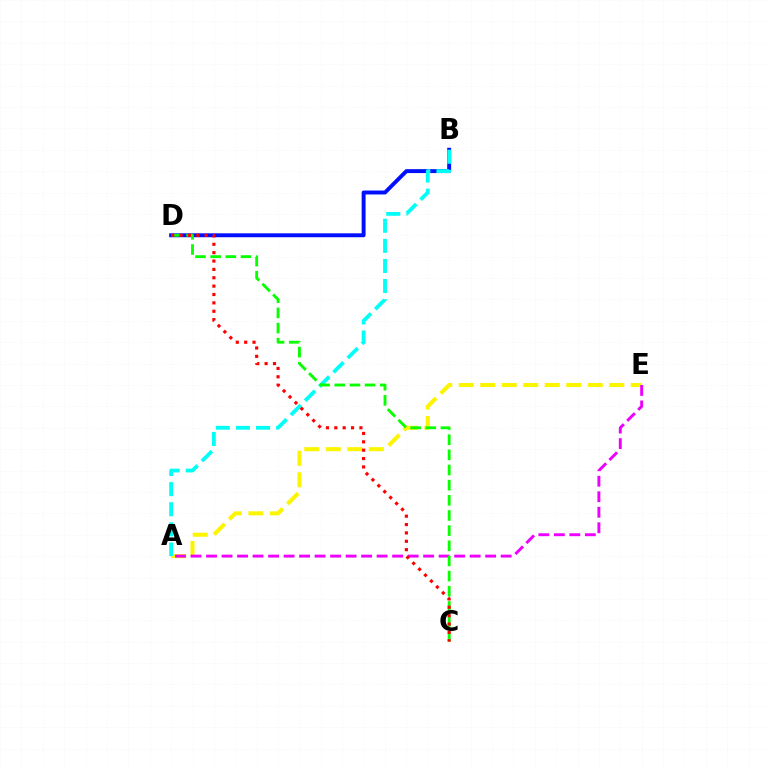{('A', 'E'): [{'color': '#fcf500', 'line_style': 'dashed', 'thickness': 2.92}, {'color': '#ee00ff', 'line_style': 'dashed', 'thickness': 2.11}], ('B', 'D'): [{'color': '#0010ff', 'line_style': 'solid', 'thickness': 2.83}], ('A', 'B'): [{'color': '#00fff6', 'line_style': 'dashed', 'thickness': 2.73}], ('C', 'D'): [{'color': '#08ff00', 'line_style': 'dashed', 'thickness': 2.06}, {'color': '#ff0000', 'line_style': 'dotted', 'thickness': 2.27}]}